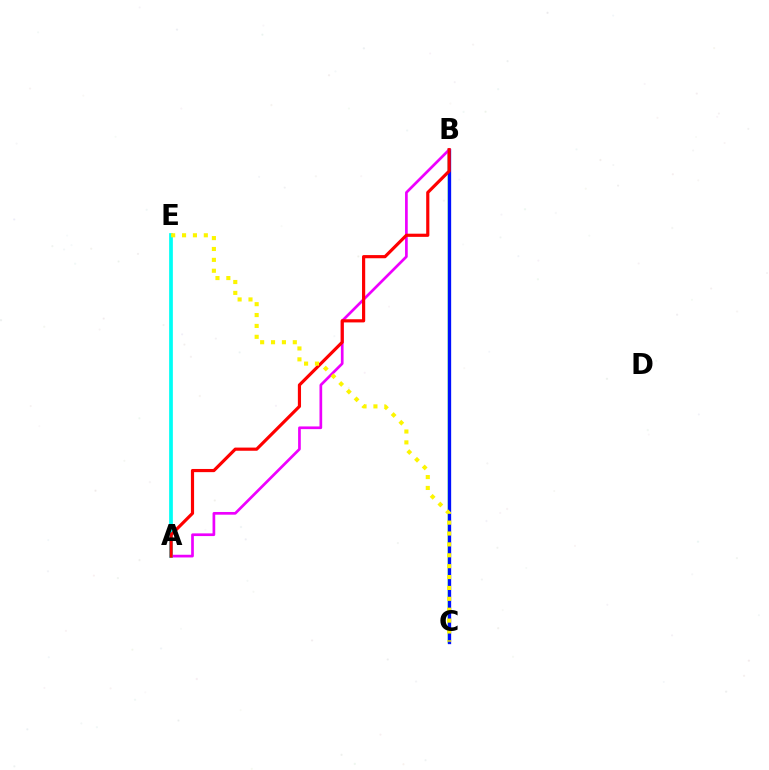{('B', 'C'): [{'color': '#08ff00', 'line_style': 'solid', 'thickness': 1.75}, {'color': '#0010ff', 'line_style': 'solid', 'thickness': 2.39}], ('A', 'B'): [{'color': '#ee00ff', 'line_style': 'solid', 'thickness': 1.94}, {'color': '#ff0000', 'line_style': 'solid', 'thickness': 2.28}], ('A', 'E'): [{'color': '#00fff6', 'line_style': 'solid', 'thickness': 2.68}], ('C', 'E'): [{'color': '#fcf500', 'line_style': 'dotted', 'thickness': 2.96}]}